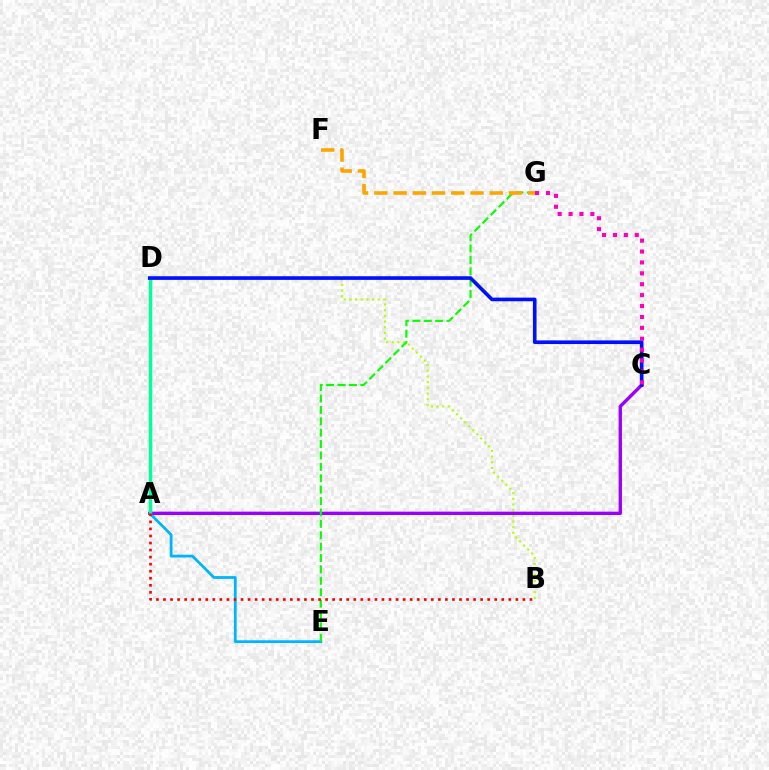{('A', 'E'): [{'color': '#00b5ff', 'line_style': 'solid', 'thickness': 2.0}], ('B', 'D'): [{'color': '#b3ff00', 'line_style': 'dotted', 'thickness': 1.54}], ('A', 'C'): [{'color': '#9b00ff', 'line_style': 'solid', 'thickness': 2.42}], ('A', 'D'): [{'color': '#00ff9d', 'line_style': 'solid', 'thickness': 2.48}], ('E', 'G'): [{'color': '#08ff00', 'line_style': 'dashed', 'thickness': 1.55}], ('C', 'D'): [{'color': '#0010ff', 'line_style': 'solid', 'thickness': 2.63}], ('F', 'G'): [{'color': '#ffa500', 'line_style': 'dashed', 'thickness': 2.61}], ('A', 'B'): [{'color': '#ff0000', 'line_style': 'dotted', 'thickness': 1.91}], ('C', 'G'): [{'color': '#ff00bd', 'line_style': 'dotted', 'thickness': 2.96}]}